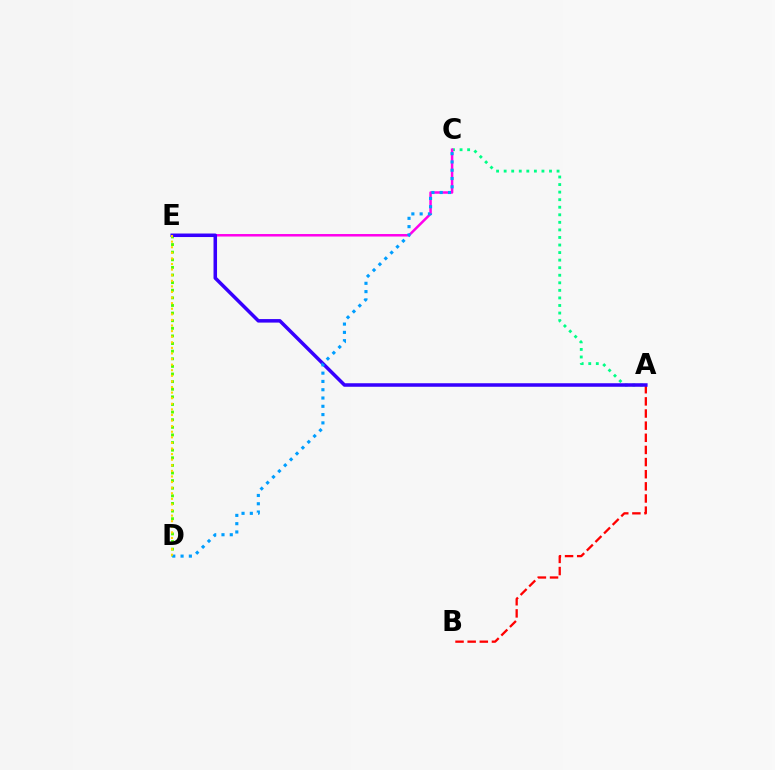{('A', 'C'): [{'color': '#00ff86', 'line_style': 'dotted', 'thickness': 2.05}], ('D', 'E'): [{'color': '#4fff00', 'line_style': 'dotted', 'thickness': 2.07}, {'color': '#ffd500', 'line_style': 'dotted', 'thickness': 1.52}], ('A', 'B'): [{'color': '#ff0000', 'line_style': 'dashed', 'thickness': 1.65}], ('C', 'E'): [{'color': '#ff00ed', 'line_style': 'solid', 'thickness': 1.8}], ('A', 'E'): [{'color': '#3700ff', 'line_style': 'solid', 'thickness': 2.54}], ('C', 'D'): [{'color': '#009eff', 'line_style': 'dotted', 'thickness': 2.25}]}